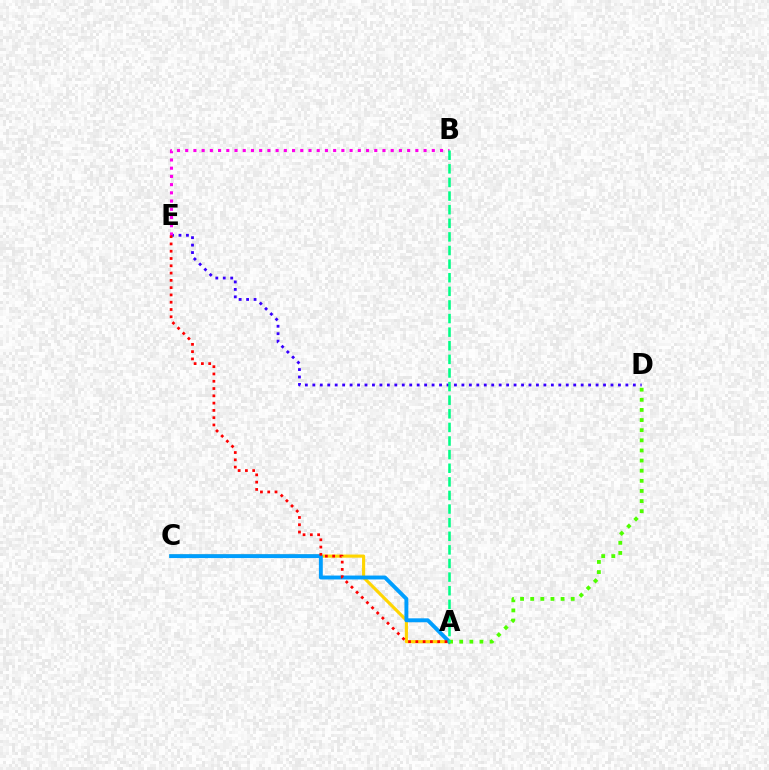{('A', 'C'): [{'color': '#ffd500', 'line_style': 'solid', 'thickness': 2.25}, {'color': '#009eff', 'line_style': 'solid', 'thickness': 2.81}], ('A', 'D'): [{'color': '#4fff00', 'line_style': 'dotted', 'thickness': 2.75}], ('D', 'E'): [{'color': '#3700ff', 'line_style': 'dotted', 'thickness': 2.03}], ('B', 'E'): [{'color': '#ff00ed', 'line_style': 'dotted', 'thickness': 2.23}], ('A', 'B'): [{'color': '#00ff86', 'line_style': 'dashed', 'thickness': 1.85}], ('A', 'E'): [{'color': '#ff0000', 'line_style': 'dotted', 'thickness': 1.98}]}